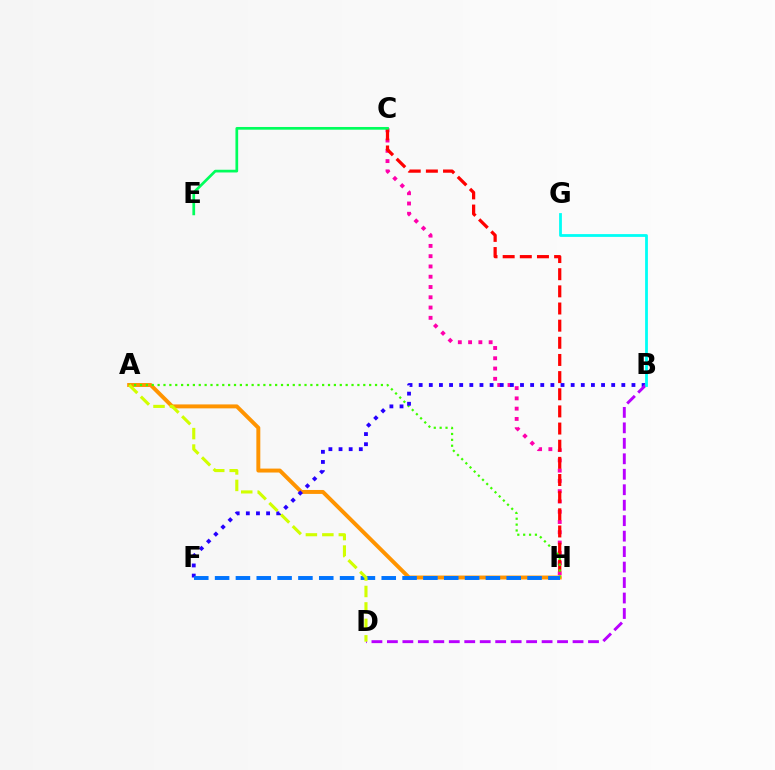{('C', 'H'): [{'color': '#ff00ac', 'line_style': 'dotted', 'thickness': 2.79}, {'color': '#ff0000', 'line_style': 'dashed', 'thickness': 2.33}], ('A', 'H'): [{'color': '#ff9400', 'line_style': 'solid', 'thickness': 2.84}, {'color': '#3dff00', 'line_style': 'dotted', 'thickness': 1.6}], ('B', 'F'): [{'color': '#2500ff', 'line_style': 'dotted', 'thickness': 2.75}], ('C', 'E'): [{'color': '#00ff5c', 'line_style': 'solid', 'thickness': 1.95}], ('F', 'H'): [{'color': '#0074ff', 'line_style': 'dashed', 'thickness': 2.83}], ('B', 'D'): [{'color': '#b900ff', 'line_style': 'dashed', 'thickness': 2.1}], ('A', 'D'): [{'color': '#d1ff00', 'line_style': 'dashed', 'thickness': 2.24}], ('B', 'G'): [{'color': '#00fff6', 'line_style': 'solid', 'thickness': 2.01}]}